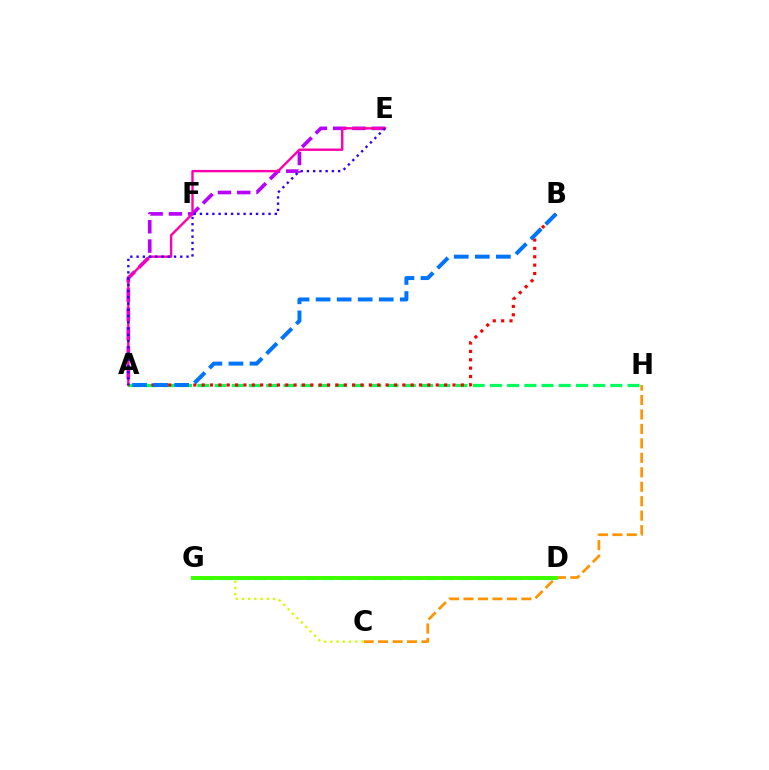{('C', 'H'): [{'color': '#ff9400', 'line_style': 'dashed', 'thickness': 1.96}], ('C', 'G'): [{'color': '#d1ff00', 'line_style': 'dotted', 'thickness': 1.69}], ('D', 'G'): [{'color': '#00fff6', 'line_style': 'dashed', 'thickness': 2.32}, {'color': '#3dff00', 'line_style': 'solid', 'thickness': 2.88}], ('A', 'E'): [{'color': '#b900ff', 'line_style': 'dashed', 'thickness': 2.62}, {'color': '#ff00ac', 'line_style': 'solid', 'thickness': 1.72}, {'color': '#2500ff', 'line_style': 'dotted', 'thickness': 1.7}], ('A', 'H'): [{'color': '#00ff5c', 'line_style': 'dashed', 'thickness': 2.34}], ('A', 'B'): [{'color': '#ff0000', 'line_style': 'dotted', 'thickness': 2.27}, {'color': '#0074ff', 'line_style': 'dashed', 'thickness': 2.86}]}